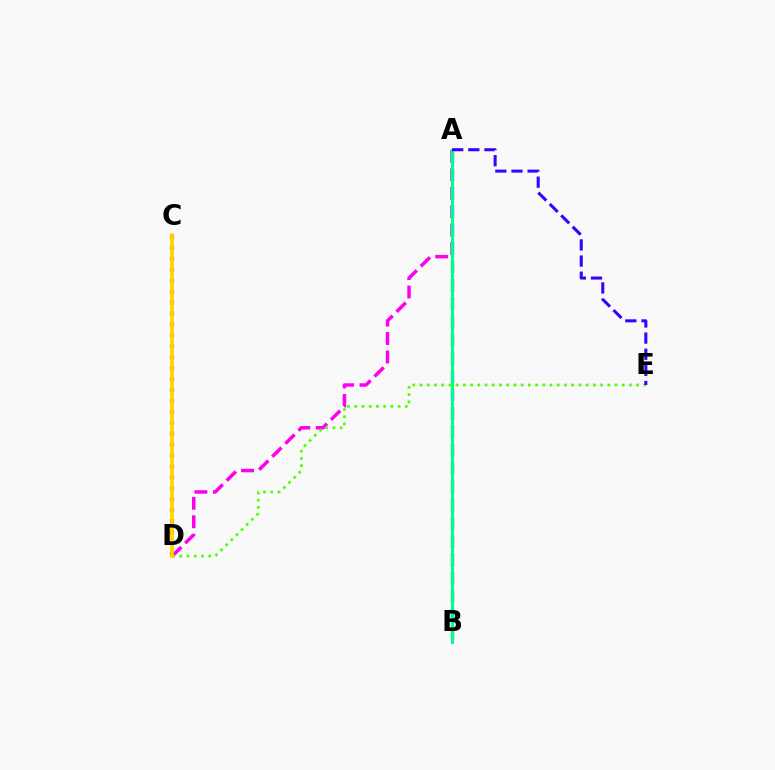{('A', 'D'): [{'color': '#ff00ed', 'line_style': 'dashed', 'thickness': 2.51}], ('D', 'E'): [{'color': '#4fff00', 'line_style': 'dotted', 'thickness': 1.96}], ('A', 'B'): [{'color': '#009eff', 'line_style': 'dashed', 'thickness': 2.49}, {'color': '#00ff86', 'line_style': 'solid', 'thickness': 2.15}], ('C', 'D'): [{'color': '#ff0000', 'line_style': 'dotted', 'thickness': 2.97}, {'color': '#ffd500', 'line_style': 'solid', 'thickness': 2.66}], ('A', 'E'): [{'color': '#3700ff', 'line_style': 'dashed', 'thickness': 2.19}]}